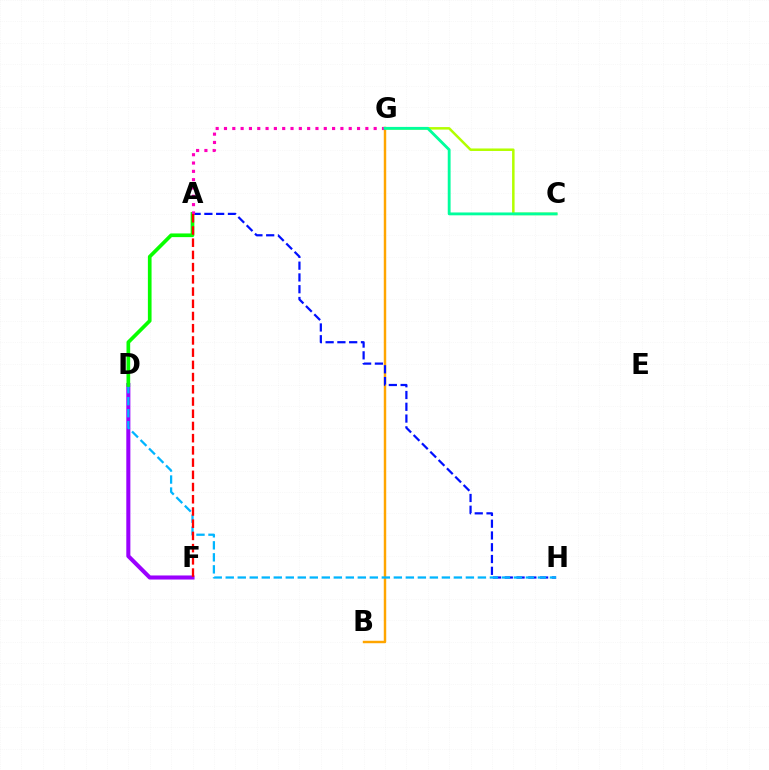{('B', 'G'): [{'color': '#ffa500', 'line_style': 'solid', 'thickness': 1.76}], ('D', 'F'): [{'color': '#9b00ff', 'line_style': 'solid', 'thickness': 2.92}], ('C', 'G'): [{'color': '#b3ff00', 'line_style': 'solid', 'thickness': 1.81}, {'color': '#00ff9d', 'line_style': 'solid', 'thickness': 2.05}], ('A', 'H'): [{'color': '#0010ff', 'line_style': 'dashed', 'thickness': 1.6}], ('D', 'H'): [{'color': '#00b5ff', 'line_style': 'dashed', 'thickness': 1.63}], ('A', 'D'): [{'color': '#08ff00', 'line_style': 'solid', 'thickness': 2.65}], ('A', 'G'): [{'color': '#ff00bd', 'line_style': 'dotted', 'thickness': 2.26}], ('A', 'F'): [{'color': '#ff0000', 'line_style': 'dashed', 'thickness': 1.66}]}